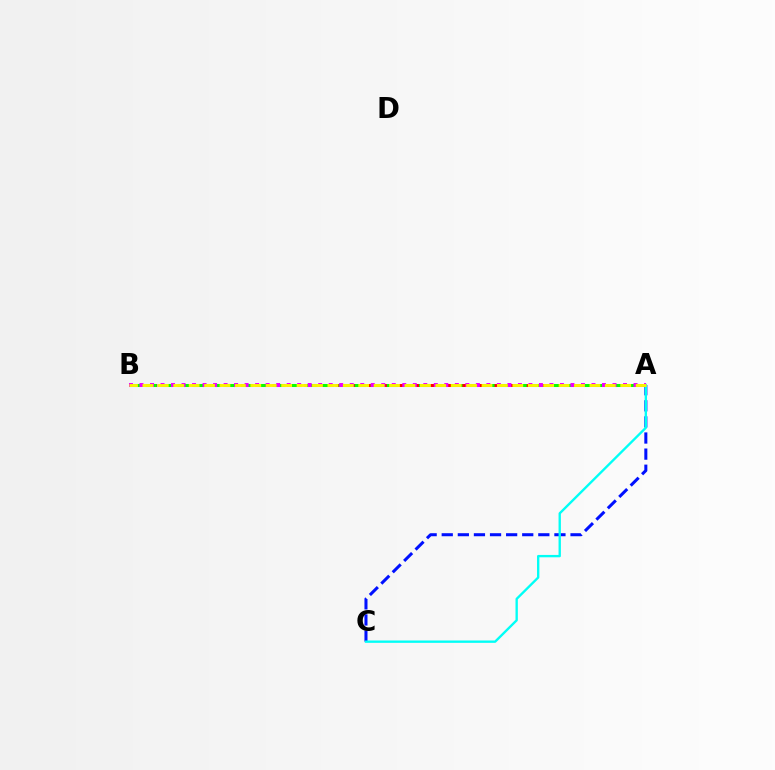{('A', 'C'): [{'color': '#0010ff', 'line_style': 'dashed', 'thickness': 2.19}, {'color': '#00fff6', 'line_style': 'solid', 'thickness': 1.69}], ('A', 'B'): [{'color': '#ff0000', 'line_style': 'dashed', 'thickness': 2.14}, {'color': '#08ff00', 'line_style': 'dashed', 'thickness': 2.18}, {'color': '#ee00ff', 'line_style': 'dotted', 'thickness': 2.86}, {'color': '#fcf500', 'line_style': 'dashed', 'thickness': 2.09}]}